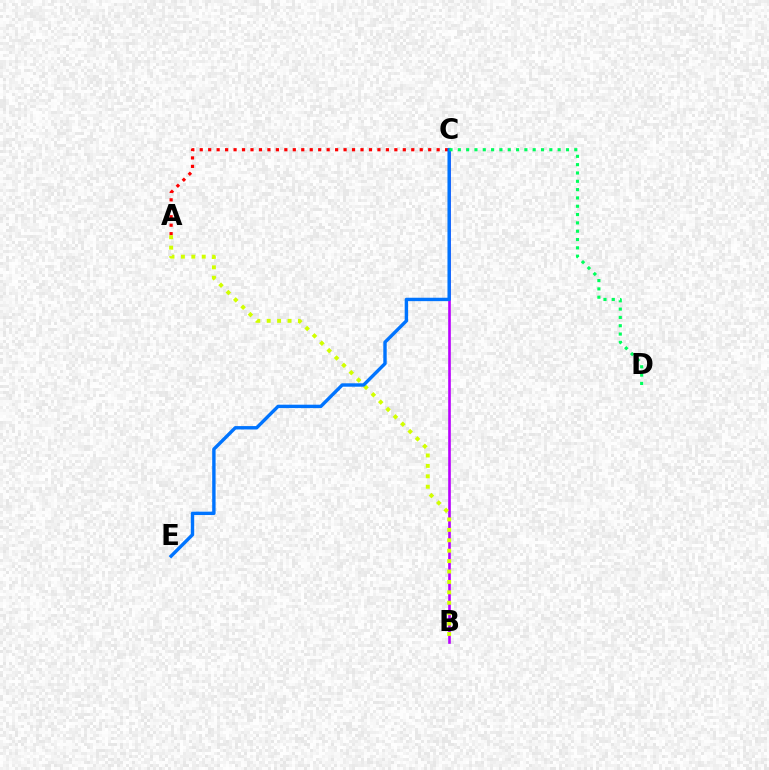{('B', 'C'): [{'color': '#b900ff', 'line_style': 'solid', 'thickness': 1.89}], ('A', 'C'): [{'color': '#ff0000', 'line_style': 'dotted', 'thickness': 2.3}], ('A', 'B'): [{'color': '#d1ff00', 'line_style': 'dotted', 'thickness': 2.83}], ('C', 'E'): [{'color': '#0074ff', 'line_style': 'solid', 'thickness': 2.44}], ('C', 'D'): [{'color': '#00ff5c', 'line_style': 'dotted', 'thickness': 2.26}]}